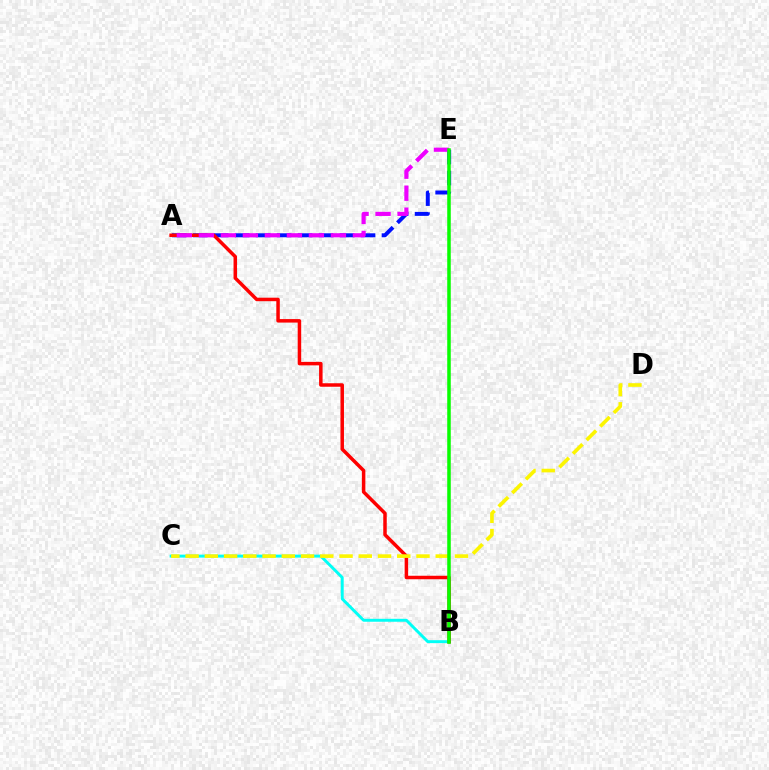{('B', 'C'): [{'color': '#00fff6', 'line_style': 'solid', 'thickness': 2.12}], ('A', 'E'): [{'color': '#0010ff', 'line_style': 'dashed', 'thickness': 2.85}, {'color': '#ee00ff', 'line_style': 'dashed', 'thickness': 2.99}], ('A', 'B'): [{'color': '#ff0000', 'line_style': 'solid', 'thickness': 2.51}], ('C', 'D'): [{'color': '#fcf500', 'line_style': 'dashed', 'thickness': 2.61}], ('B', 'E'): [{'color': '#08ff00', 'line_style': 'solid', 'thickness': 2.54}]}